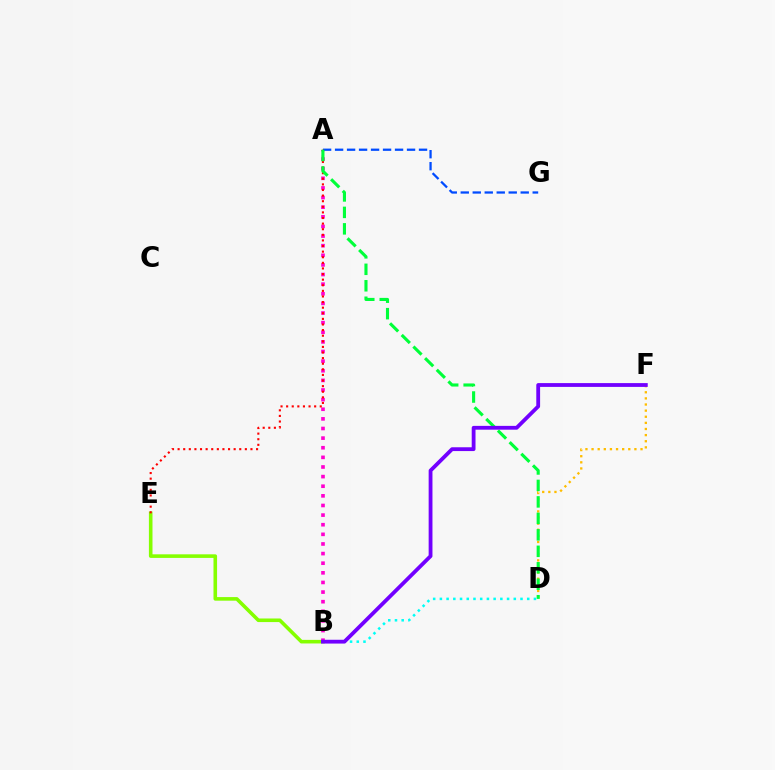{('D', 'F'): [{'color': '#ffbd00', 'line_style': 'dotted', 'thickness': 1.66}], ('B', 'E'): [{'color': '#84ff00', 'line_style': 'solid', 'thickness': 2.58}], ('A', 'B'): [{'color': '#ff00cf', 'line_style': 'dotted', 'thickness': 2.61}], ('A', 'G'): [{'color': '#004bff', 'line_style': 'dashed', 'thickness': 1.63}], ('A', 'E'): [{'color': '#ff0000', 'line_style': 'dotted', 'thickness': 1.52}], ('A', 'D'): [{'color': '#00ff39', 'line_style': 'dashed', 'thickness': 2.24}], ('B', 'D'): [{'color': '#00fff6', 'line_style': 'dotted', 'thickness': 1.83}], ('B', 'F'): [{'color': '#7200ff', 'line_style': 'solid', 'thickness': 2.74}]}